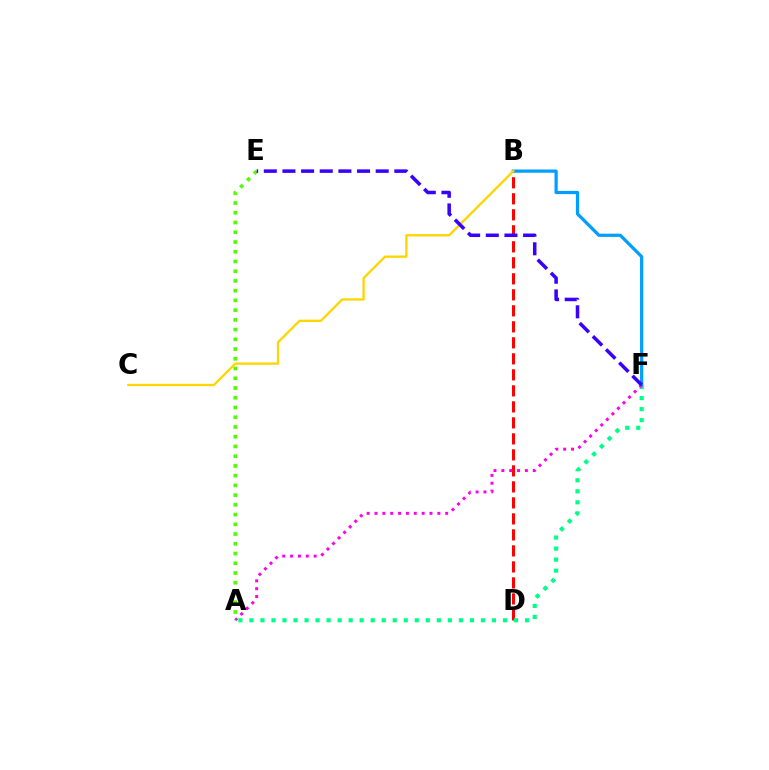{('B', 'D'): [{'color': '#ff0000', 'line_style': 'dashed', 'thickness': 2.17}], ('A', 'F'): [{'color': '#00ff86', 'line_style': 'dotted', 'thickness': 3.0}, {'color': '#ff00ed', 'line_style': 'dotted', 'thickness': 2.13}], ('B', 'F'): [{'color': '#009eff', 'line_style': 'solid', 'thickness': 2.33}], ('B', 'C'): [{'color': '#ffd500', 'line_style': 'solid', 'thickness': 1.67}], ('A', 'E'): [{'color': '#4fff00', 'line_style': 'dotted', 'thickness': 2.65}], ('E', 'F'): [{'color': '#3700ff', 'line_style': 'dashed', 'thickness': 2.53}]}